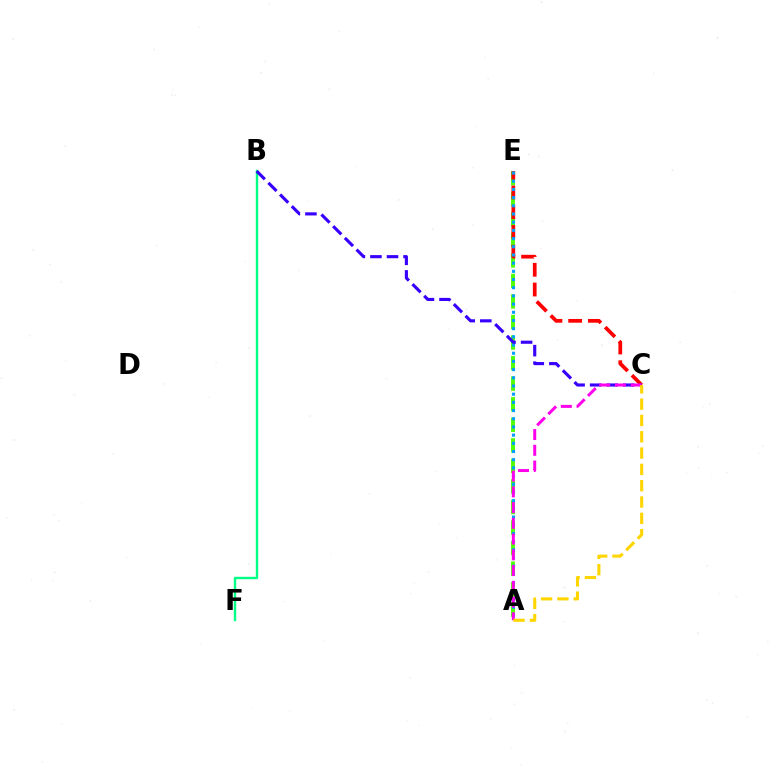{('B', 'F'): [{'color': '#00ff86', 'line_style': 'solid', 'thickness': 1.73}], ('A', 'E'): [{'color': '#4fff00', 'line_style': 'dashed', 'thickness': 2.79}, {'color': '#009eff', 'line_style': 'dotted', 'thickness': 2.23}], ('C', 'E'): [{'color': '#ff0000', 'line_style': 'dashed', 'thickness': 2.68}], ('B', 'C'): [{'color': '#3700ff', 'line_style': 'dashed', 'thickness': 2.25}], ('A', 'C'): [{'color': '#ff00ed', 'line_style': 'dashed', 'thickness': 2.14}, {'color': '#ffd500', 'line_style': 'dashed', 'thickness': 2.22}]}